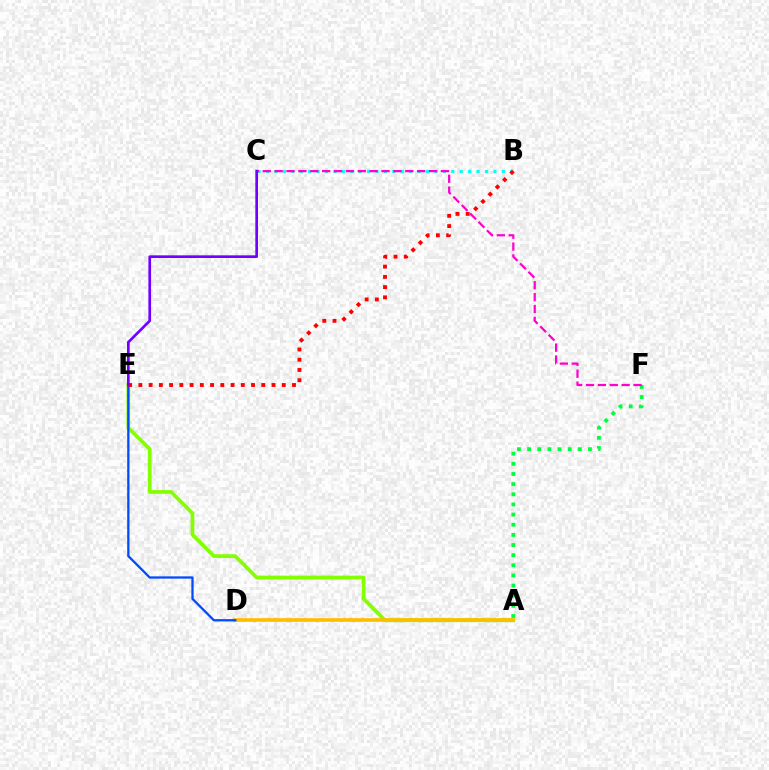{('A', 'F'): [{'color': '#00ff39', 'line_style': 'dotted', 'thickness': 2.76}], ('B', 'C'): [{'color': '#00fff6', 'line_style': 'dotted', 'thickness': 2.29}], ('A', 'E'): [{'color': '#84ff00', 'line_style': 'solid', 'thickness': 2.67}], ('A', 'D'): [{'color': '#ffbd00', 'line_style': 'solid', 'thickness': 2.62}], ('C', 'F'): [{'color': '#ff00cf', 'line_style': 'dashed', 'thickness': 1.61}], ('D', 'E'): [{'color': '#004bff', 'line_style': 'solid', 'thickness': 1.64}], ('B', 'E'): [{'color': '#ff0000', 'line_style': 'dotted', 'thickness': 2.78}], ('C', 'E'): [{'color': '#7200ff', 'line_style': 'solid', 'thickness': 1.93}]}